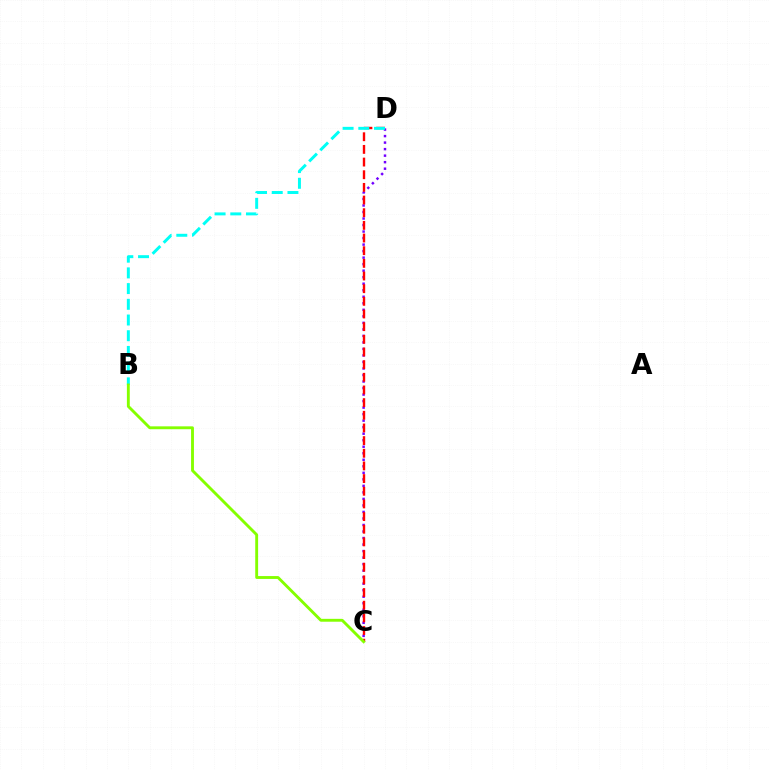{('C', 'D'): [{'color': '#7200ff', 'line_style': 'dotted', 'thickness': 1.77}, {'color': '#ff0000', 'line_style': 'dashed', 'thickness': 1.72}], ('B', 'D'): [{'color': '#00fff6', 'line_style': 'dashed', 'thickness': 2.13}], ('B', 'C'): [{'color': '#84ff00', 'line_style': 'solid', 'thickness': 2.07}]}